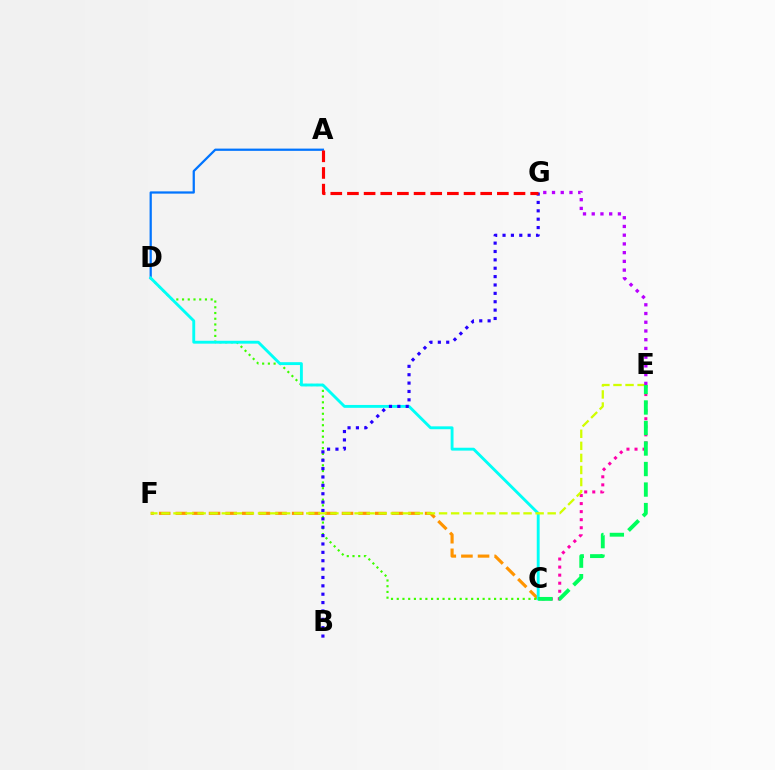{('C', 'F'): [{'color': '#ff9400', 'line_style': 'dashed', 'thickness': 2.26}], ('C', 'D'): [{'color': '#3dff00', 'line_style': 'dotted', 'thickness': 1.56}, {'color': '#00fff6', 'line_style': 'solid', 'thickness': 2.07}], ('C', 'E'): [{'color': '#ff00ac', 'line_style': 'dotted', 'thickness': 2.19}, {'color': '#00ff5c', 'line_style': 'dashed', 'thickness': 2.79}], ('A', 'D'): [{'color': '#0074ff', 'line_style': 'solid', 'thickness': 1.62}], ('B', 'G'): [{'color': '#2500ff', 'line_style': 'dotted', 'thickness': 2.27}], ('E', 'F'): [{'color': '#d1ff00', 'line_style': 'dashed', 'thickness': 1.64}], ('A', 'G'): [{'color': '#ff0000', 'line_style': 'dashed', 'thickness': 2.26}], ('E', 'G'): [{'color': '#b900ff', 'line_style': 'dotted', 'thickness': 2.37}]}